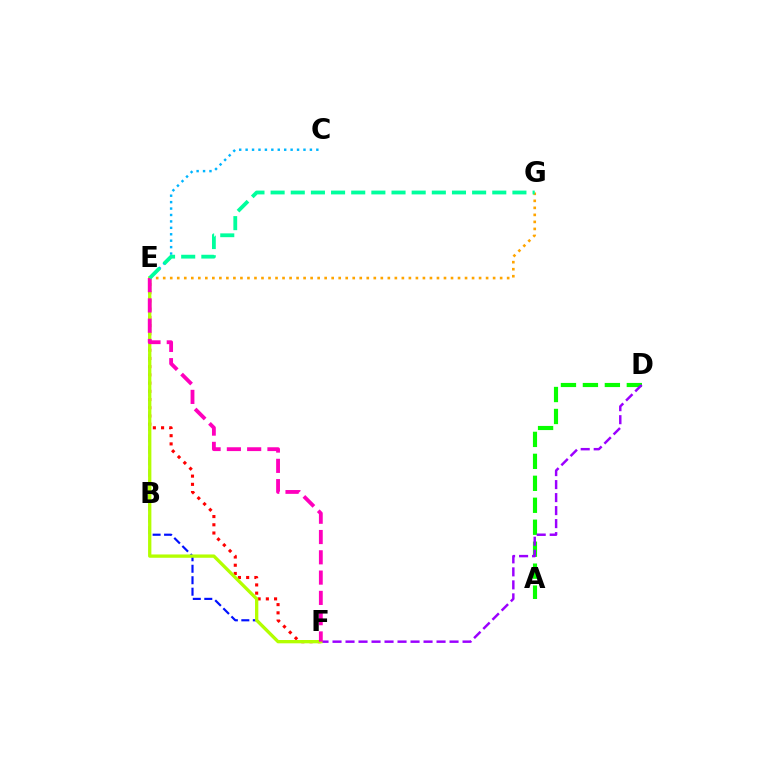{('C', 'E'): [{'color': '#00b5ff', 'line_style': 'dotted', 'thickness': 1.75}], ('E', 'F'): [{'color': '#ff0000', 'line_style': 'dotted', 'thickness': 2.23}, {'color': '#0010ff', 'line_style': 'dashed', 'thickness': 1.56}, {'color': '#b3ff00', 'line_style': 'solid', 'thickness': 2.38}, {'color': '#ff00bd', 'line_style': 'dashed', 'thickness': 2.76}], ('E', 'G'): [{'color': '#ffa500', 'line_style': 'dotted', 'thickness': 1.91}, {'color': '#00ff9d', 'line_style': 'dashed', 'thickness': 2.74}], ('A', 'D'): [{'color': '#08ff00', 'line_style': 'dashed', 'thickness': 2.98}], ('D', 'F'): [{'color': '#9b00ff', 'line_style': 'dashed', 'thickness': 1.77}]}